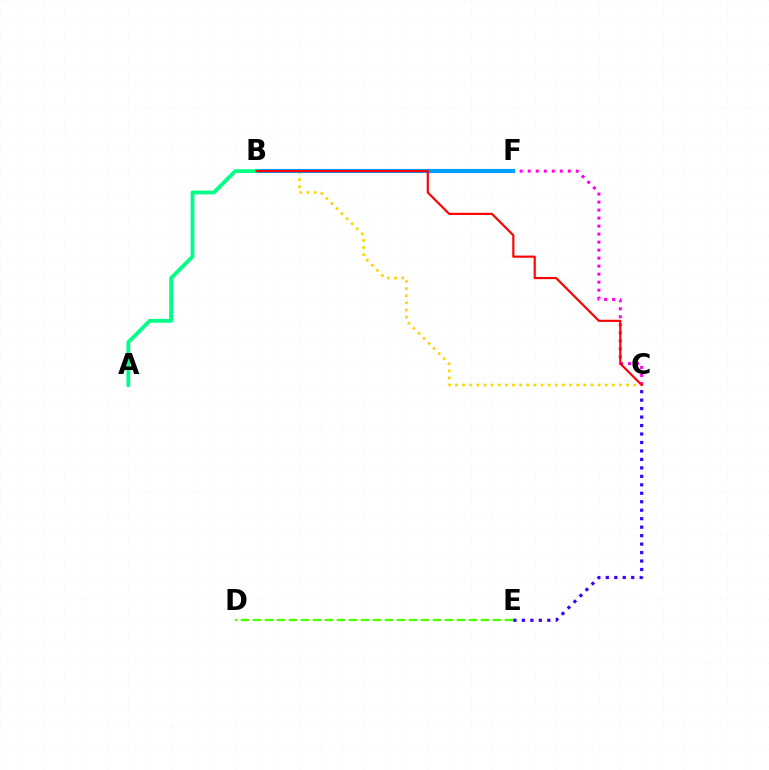{('D', 'E'): [{'color': '#4fff00', 'line_style': 'dashed', 'thickness': 1.63}], ('C', 'F'): [{'color': '#ff00ed', 'line_style': 'dotted', 'thickness': 2.18}], ('B', 'C'): [{'color': '#ffd500', 'line_style': 'dotted', 'thickness': 1.94}, {'color': '#ff0000', 'line_style': 'solid', 'thickness': 1.55}], ('C', 'E'): [{'color': '#3700ff', 'line_style': 'dotted', 'thickness': 2.3}], ('B', 'F'): [{'color': '#009eff', 'line_style': 'solid', 'thickness': 2.97}], ('A', 'B'): [{'color': '#00ff86', 'line_style': 'solid', 'thickness': 2.75}]}